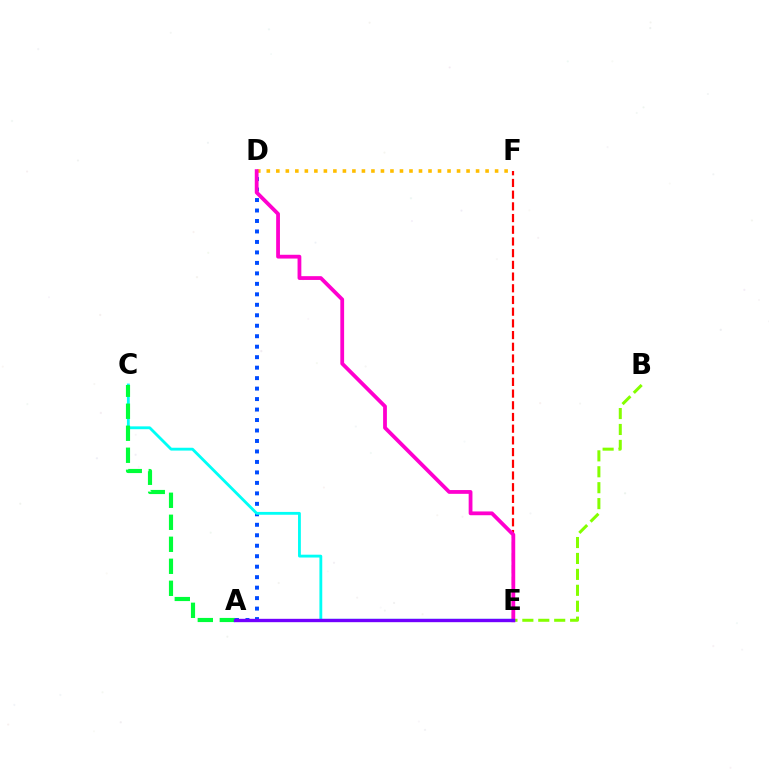{('B', 'E'): [{'color': '#84ff00', 'line_style': 'dashed', 'thickness': 2.16}], ('A', 'D'): [{'color': '#004bff', 'line_style': 'dotted', 'thickness': 2.85}], ('C', 'E'): [{'color': '#00fff6', 'line_style': 'solid', 'thickness': 2.04}], ('E', 'F'): [{'color': '#ff0000', 'line_style': 'dashed', 'thickness': 1.59}], ('D', 'F'): [{'color': '#ffbd00', 'line_style': 'dotted', 'thickness': 2.58}], ('D', 'E'): [{'color': '#ff00cf', 'line_style': 'solid', 'thickness': 2.72}], ('A', 'C'): [{'color': '#00ff39', 'line_style': 'dashed', 'thickness': 2.99}], ('A', 'E'): [{'color': '#7200ff', 'line_style': 'solid', 'thickness': 2.42}]}